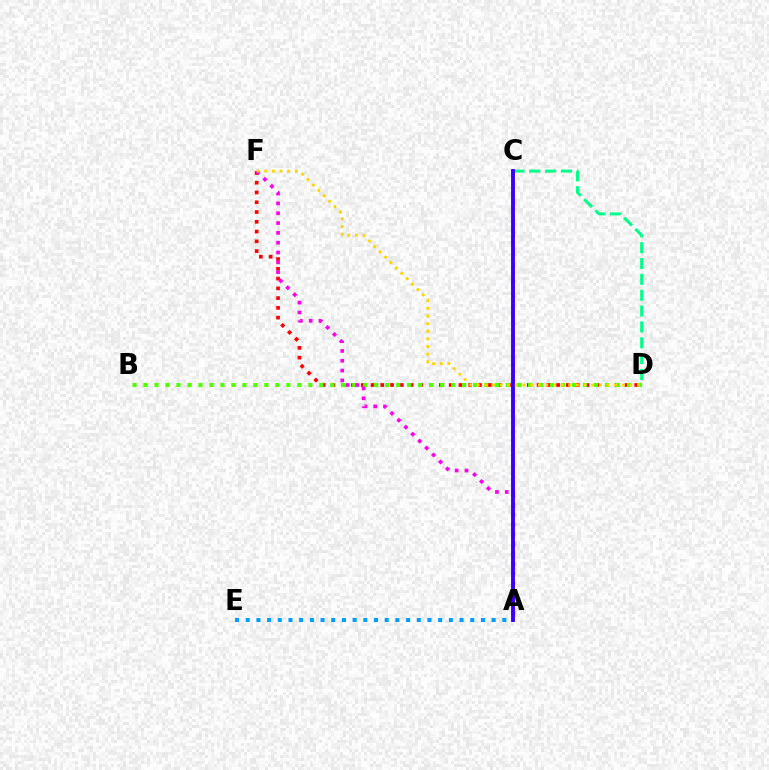{('C', 'D'): [{'color': '#00ff86', 'line_style': 'dashed', 'thickness': 2.15}], ('A', 'E'): [{'color': '#009eff', 'line_style': 'dotted', 'thickness': 2.91}], ('D', 'F'): [{'color': '#ff0000', 'line_style': 'dotted', 'thickness': 2.65}, {'color': '#ffd500', 'line_style': 'dotted', 'thickness': 2.07}], ('B', 'D'): [{'color': '#4fff00', 'line_style': 'dotted', 'thickness': 2.99}], ('A', 'F'): [{'color': '#ff00ed', 'line_style': 'dotted', 'thickness': 2.67}], ('A', 'C'): [{'color': '#3700ff', 'line_style': 'solid', 'thickness': 2.79}]}